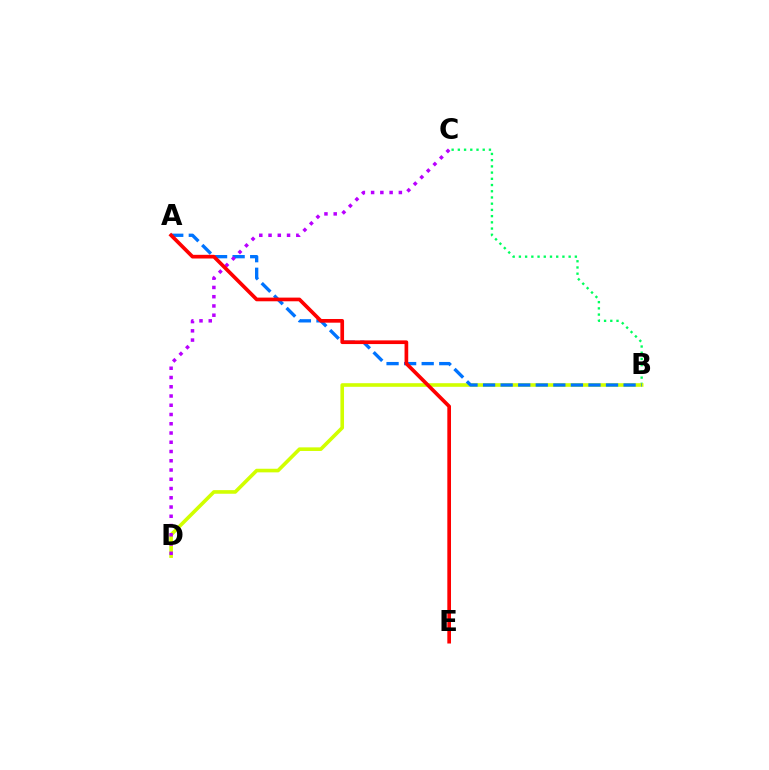{('B', 'C'): [{'color': '#00ff5c', 'line_style': 'dotted', 'thickness': 1.69}], ('B', 'D'): [{'color': '#d1ff00', 'line_style': 'solid', 'thickness': 2.6}], ('A', 'B'): [{'color': '#0074ff', 'line_style': 'dashed', 'thickness': 2.39}], ('C', 'D'): [{'color': '#b900ff', 'line_style': 'dotted', 'thickness': 2.51}], ('A', 'E'): [{'color': '#ff0000', 'line_style': 'solid', 'thickness': 2.65}]}